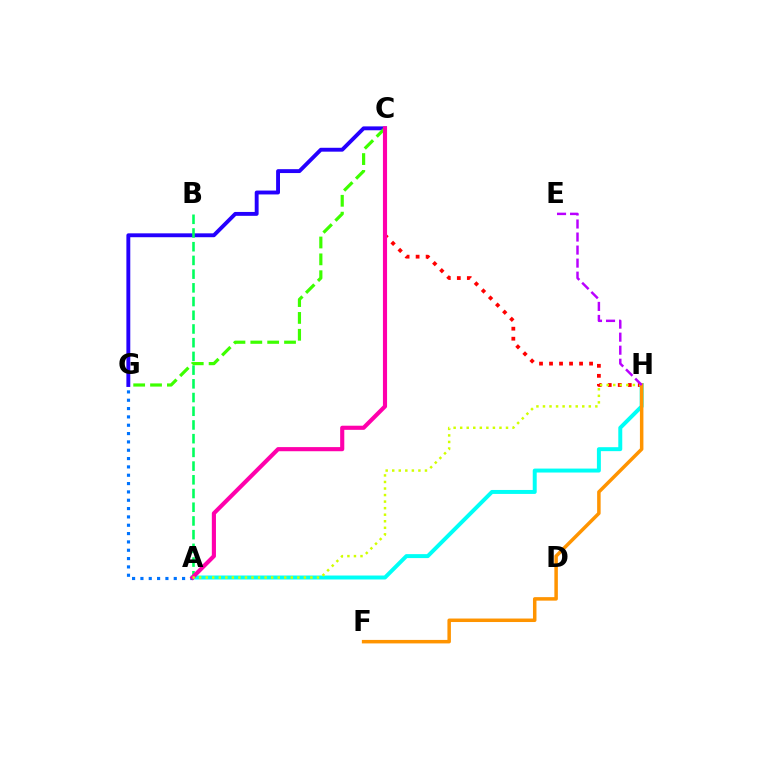{('C', 'H'): [{'color': '#ff0000', 'line_style': 'dotted', 'thickness': 2.72}], ('A', 'H'): [{'color': '#00fff6', 'line_style': 'solid', 'thickness': 2.85}, {'color': '#d1ff00', 'line_style': 'dotted', 'thickness': 1.78}], ('A', 'G'): [{'color': '#0074ff', 'line_style': 'dotted', 'thickness': 2.26}], ('C', 'G'): [{'color': '#2500ff', 'line_style': 'solid', 'thickness': 2.8}, {'color': '#3dff00', 'line_style': 'dashed', 'thickness': 2.29}], ('A', 'B'): [{'color': '#00ff5c', 'line_style': 'dashed', 'thickness': 1.86}], ('A', 'C'): [{'color': '#ff00ac', 'line_style': 'solid', 'thickness': 2.97}], ('F', 'H'): [{'color': '#ff9400', 'line_style': 'solid', 'thickness': 2.52}], ('E', 'H'): [{'color': '#b900ff', 'line_style': 'dashed', 'thickness': 1.77}]}